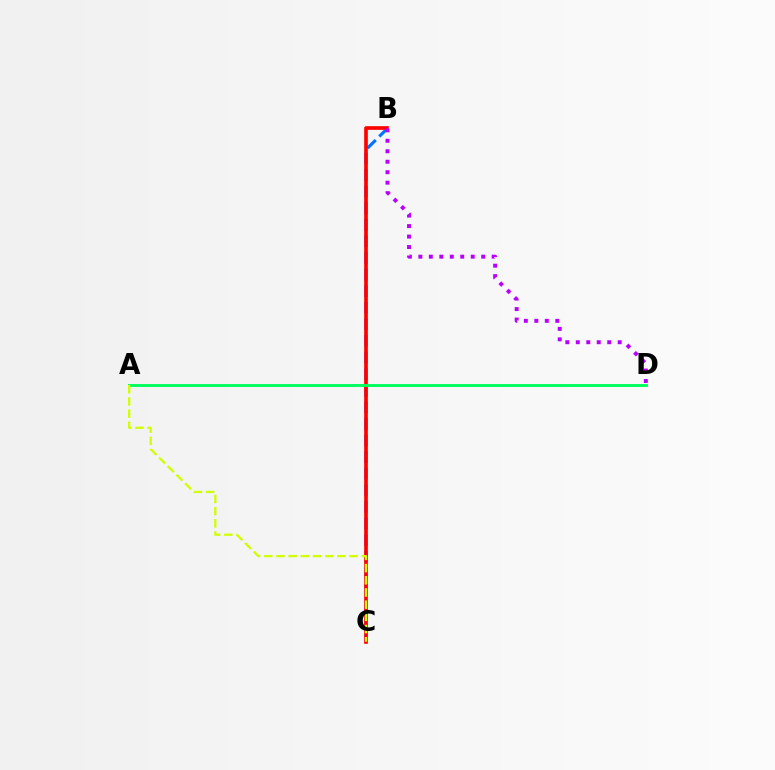{('B', 'C'): [{'color': '#0074ff', 'line_style': 'dashed', 'thickness': 2.25}, {'color': '#ff0000', 'line_style': 'solid', 'thickness': 2.63}], ('A', 'D'): [{'color': '#00ff5c', 'line_style': 'solid', 'thickness': 2.09}], ('B', 'D'): [{'color': '#b900ff', 'line_style': 'dotted', 'thickness': 2.85}], ('A', 'C'): [{'color': '#d1ff00', 'line_style': 'dashed', 'thickness': 1.66}]}